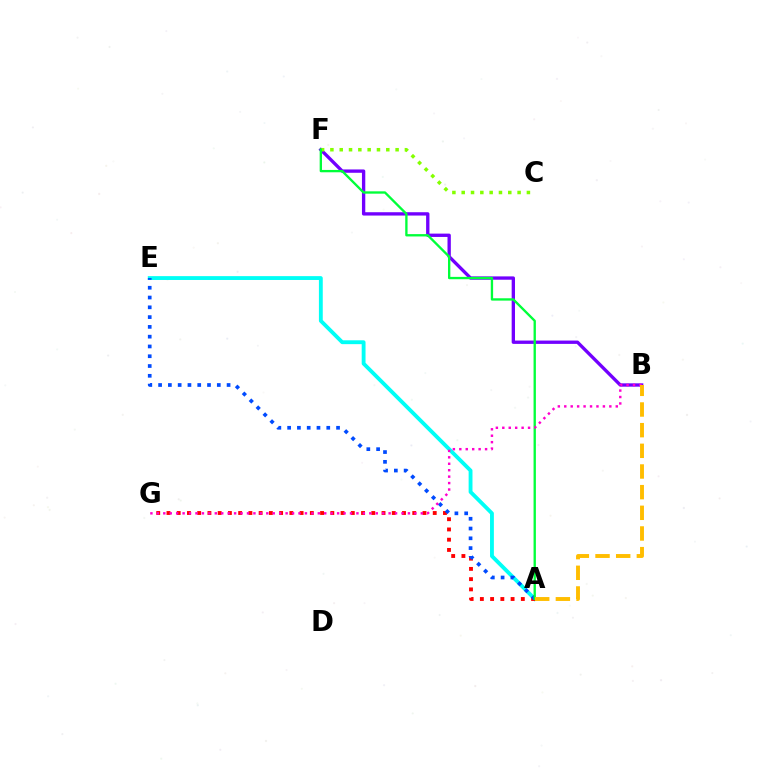{('A', 'E'): [{'color': '#00fff6', 'line_style': 'solid', 'thickness': 2.77}, {'color': '#004bff', 'line_style': 'dotted', 'thickness': 2.66}], ('A', 'G'): [{'color': '#ff0000', 'line_style': 'dotted', 'thickness': 2.78}], ('B', 'F'): [{'color': '#7200ff', 'line_style': 'solid', 'thickness': 2.4}], ('C', 'F'): [{'color': '#84ff00', 'line_style': 'dotted', 'thickness': 2.53}], ('A', 'F'): [{'color': '#00ff39', 'line_style': 'solid', 'thickness': 1.69}], ('B', 'G'): [{'color': '#ff00cf', 'line_style': 'dotted', 'thickness': 1.75}], ('A', 'B'): [{'color': '#ffbd00', 'line_style': 'dashed', 'thickness': 2.81}]}